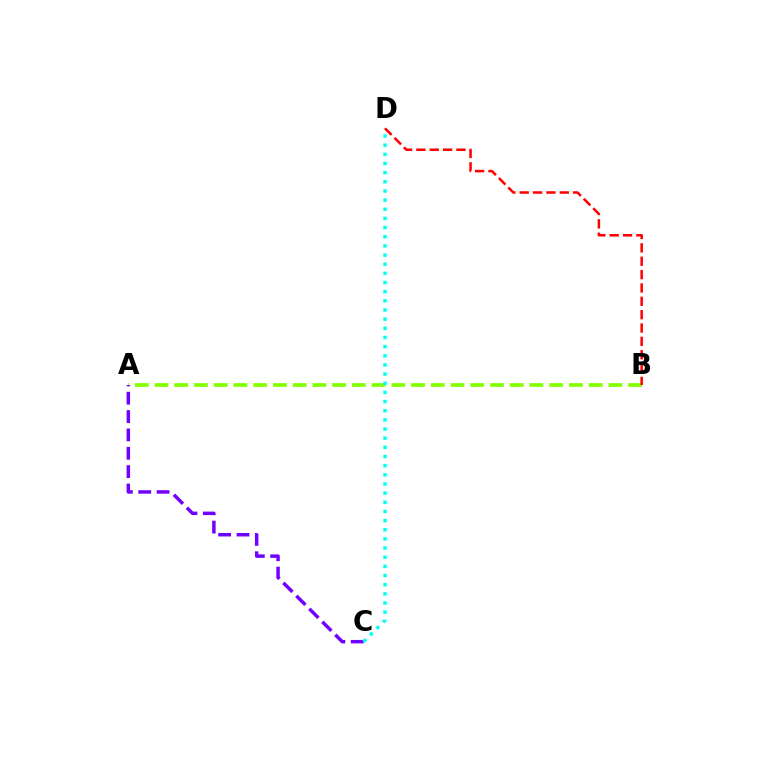{('A', 'B'): [{'color': '#84ff00', 'line_style': 'dashed', 'thickness': 2.68}], ('A', 'C'): [{'color': '#7200ff', 'line_style': 'dashed', 'thickness': 2.49}], ('C', 'D'): [{'color': '#00fff6', 'line_style': 'dotted', 'thickness': 2.49}], ('B', 'D'): [{'color': '#ff0000', 'line_style': 'dashed', 'thickness': 1.81}]}